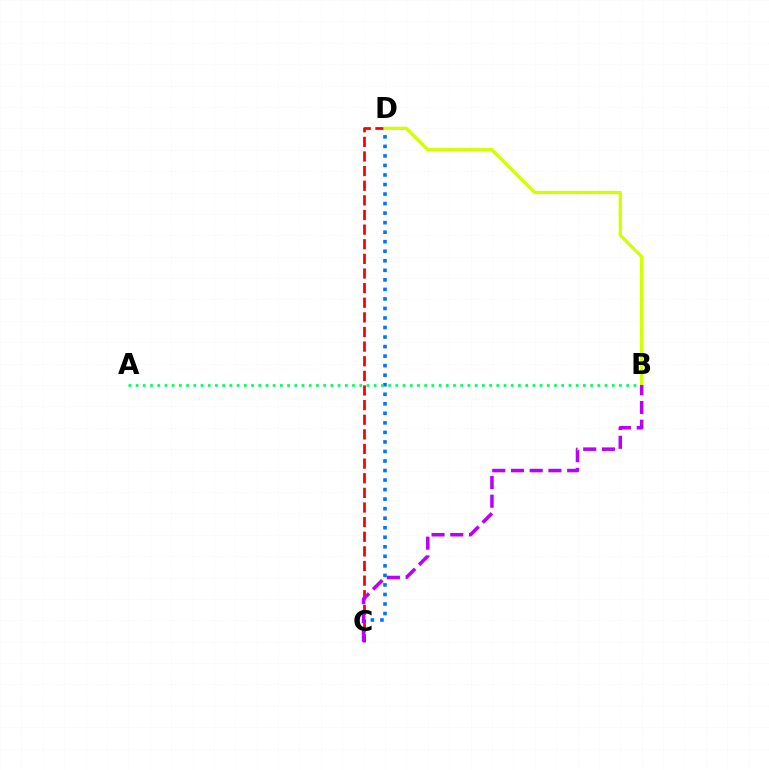{('C', 'D'): [{'color': '#0074ff', 'line_style': 'dotted', 'thickness': 2.59}, {'color': '#ff0000', 'line_style': 'dashed', 'thickness': 1.99}], ('A', 'B'): [{'color': '#00ff5c', 'line_style': 'dotted', 'thickness': 1.96}], ('B', 'D'): [{'color': '#d1ff00', 'line_style': 'solid', 'thickness': 2.36}], ('B', 'C'): [{'color': '#b900ff', 'line_style': 'dashed', 'thickness': 2.54}]}